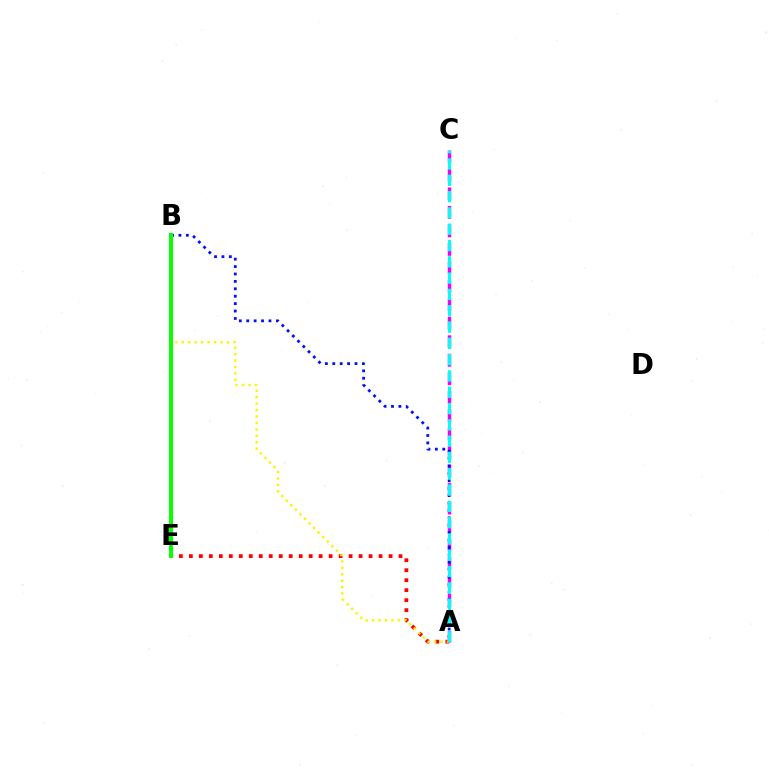{('A', 'E'): [{'color': '#ff0000', 'line_style': 'dotted', 'thickness': 2.71}], ('A', 'B'): [{'color': '#fcf500', 'line_style': 'dotted', 'thickness': 1.75}, {'color': '#0010ff', 'line_style': 'dotted', 'thickness': 2.01}], ('A', 'C'): [{'color': '#ee00ff', 'line_style': 'dashed', 'thickness': 2.51}, {'color': '#00fff6', 'line_style': 'dashed', 'thickness': 2.21}], ('B', 'E'): [{'color': '#08ff00', 'line_style': 'solid', 'thickness': 2.88}]}